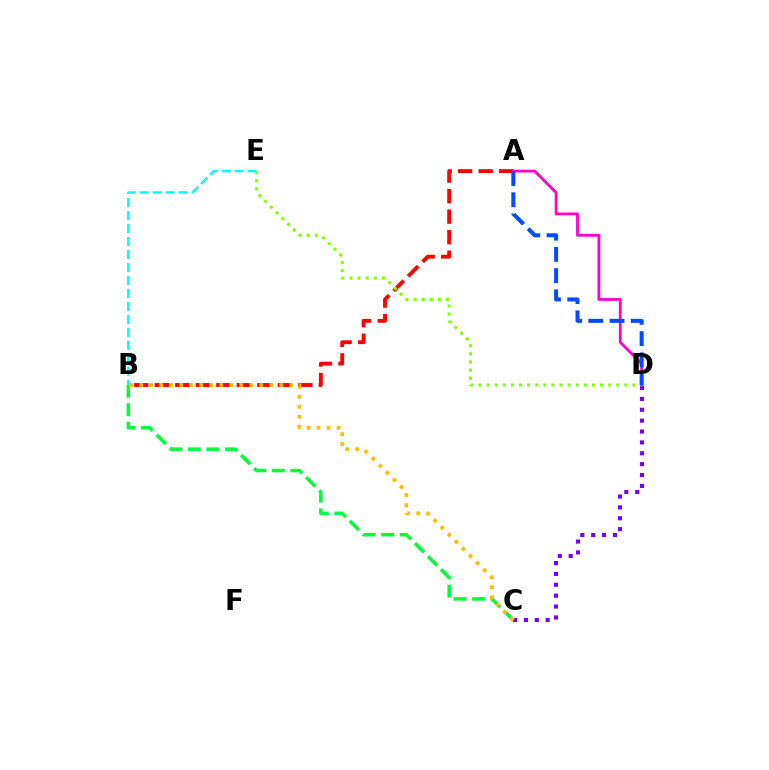{('A', 'B'): [{'color': '#ff0000', 'line_style': 'dashed', 'thickness': 2.79}], ('B', 'C'): [{'color': '#00ff39', 'line_style': 'dashed', 'thickness': 2.52}, {'color': '#ffbd00', 'line_style': 'dotted', 'thickness': 2.72}], ('C', 'D'): [{'color': '#7200ff', 'line_style': 'dotted', 'thickness': 2.96}], ('D', 'E'): [{'color': '#84ff00', 'line_style': 'dotted', 'thickness': 2.2}], ('A', 'D'): [{'color': '#ff00cf', 'line_style': 'solid', 'thickness': 2.02}, {'color': '#004bff', 'line_style': 'dashed', 'thickness': 2.88}], ('B', 'E'): [{'color': '#00fff6', 'line_style': 'dashed', 'thickness': 1.76}]}